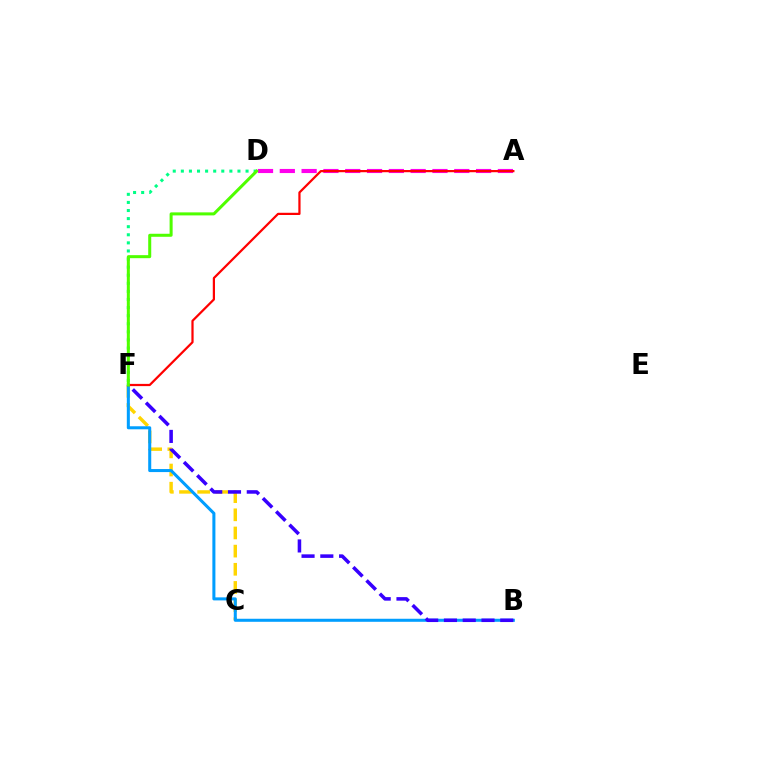{('C', 'F'): [{'color': '#ffd500', 'line_style': 'dashed', 'thickness': 2.47}], ('D', 'F'): [{'color': '#00ff86', 'line_style': 'dotted', 'thickness': 2.2}, {'color': '#4fff00', 'line_style': 'solid', 'thickness': 2.18}], ('B', 'F'): [{'color': '#009eff', 'line_style': 'solid', 'thickness': 2.19}, {'color': '#3700ff', 'line_style': 'dashed', 'thickness': 2.55}], ('A', 'D'): [{'color': '#ff00ed', 'line_style': 'dashed', 'thickness': 2.96}], ('A', 'F'): [{'color': '#ff0000', 'line_style': 'solid', 'thickness': 1.6}]}